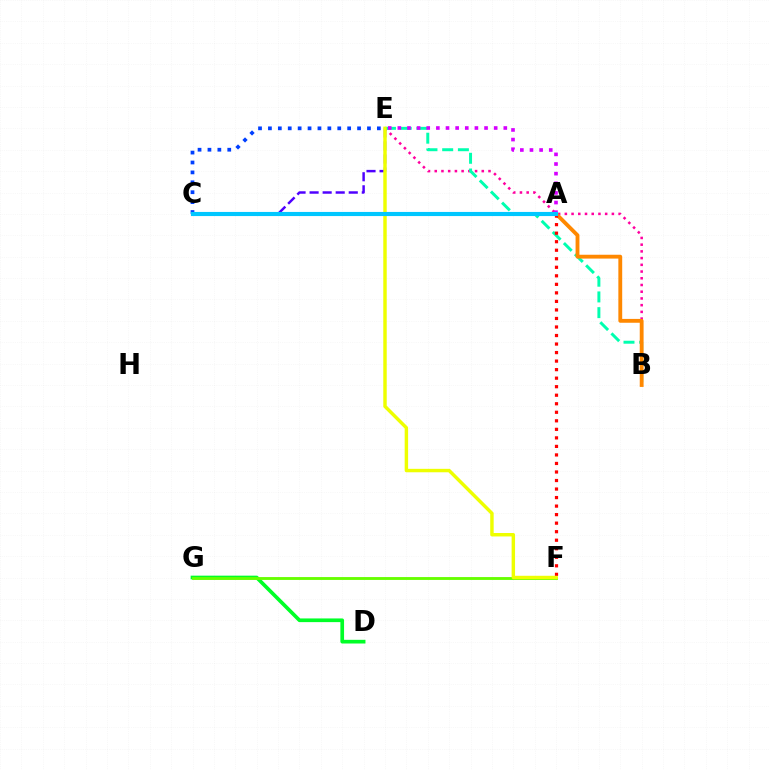{('B', 'E'): [{'color': '#ff00a0', 'line_style': 'dotted', 'thickness': 1.83}, {'color': '#00ffaf', 'line_style': 'dashed', 'thickness': 2.14}], ('D', 'G'): [{'color': '#00ff27', 'line_style': 'solid', 'thickness': 2.65}], ('F', 'G'): [{'color': '#66ff00', 'line_style': 'solid', 'thickness': 2.06}], ('C', 'E'): [{'color': '#4f00ff', 'line_style': 'dashed', 'thickness': 1.77}, {'color': '#003fff', 'line_style': 'dotted', 'thickness': 2.69}], ('A', 'B'): [{'color': '#ff8800', 'line_style': 'solid', 'thickness': 2.76}], ('A', 'F'): [{'color': '#ff0000', 'line_style': 'dotted', 'thickness': 2.32}], ('E', 'F'): [{'color': '#eeff00', 'line_style': 'solid', 'thickness': 2.48}], ('A', 'E'): [{'color': '#d600ff', 'line_style': 'dotted', 'thickness': 2.62}], ('A', 'C'): [{'color': '#00c7ff', 'line_style': 'solid', 'thickness': 2.97}]}